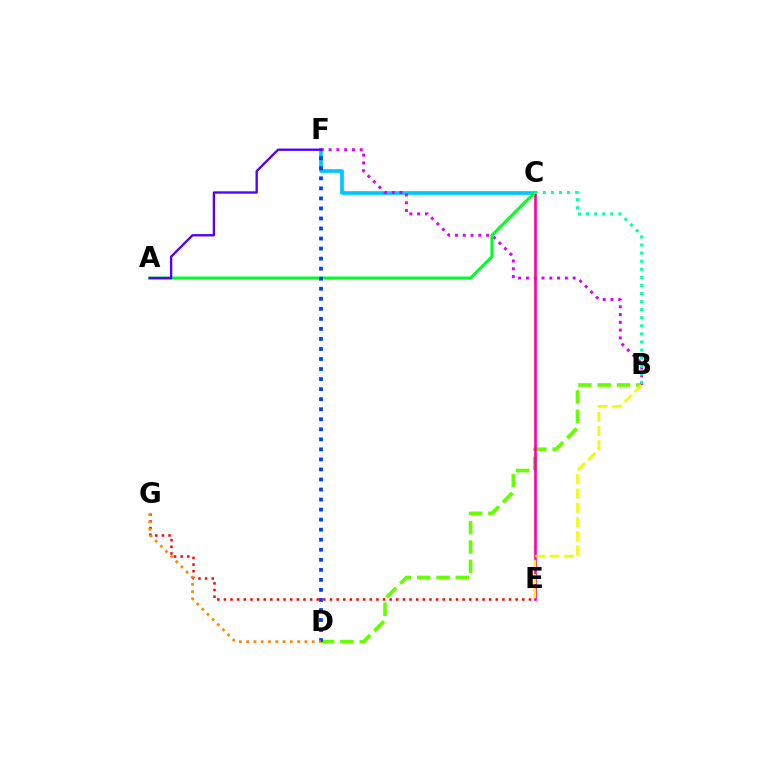{('C', 'F'): [{'color': '#00c7ff', 'line_style': 'solid', 'thickness': 2.66}], ('B', 'D'): [{'color': '#66ff00', 'line_style': 'dashed', 'thickness': 2.63}], ('B', 'F'): [{'color': '#d600ff', 'line_style': 'dotted', 'thickness': 2.12}], ('C', 'E'): [{'color': '#ff00a0', 'line_style': 'solid', 'thickness': 1.89}], ('A', 'C'): [{'color': '#00ff27', 'line_style': 'solid', 'thickness': 2.19}], ('A', 'F'): [{'color': '#4f00ff', 'line_style': 'solid', 'thickness': 1.68}], ('E', 'G'): [{'color': '#ff0000', 'line_style': 'dotted', 'thickness': 1.8}], ('B', 'E'): [{'color': '#eeff00', 'line_style': 'dashed', 'thickness': 1.94}], ('D', 'F'): [{'color': '#003fff', 'line_style': 'dotted', 'thickness': 2.73}], ('B', 'C'): [{'color': '#00ffaf', 'line_style': 'dotted', 'thickness': 2.19}], ('D', 'G'): [{'color': '#ff8800', 'line_style': 'dotted', 'thickness': 1.98}]}